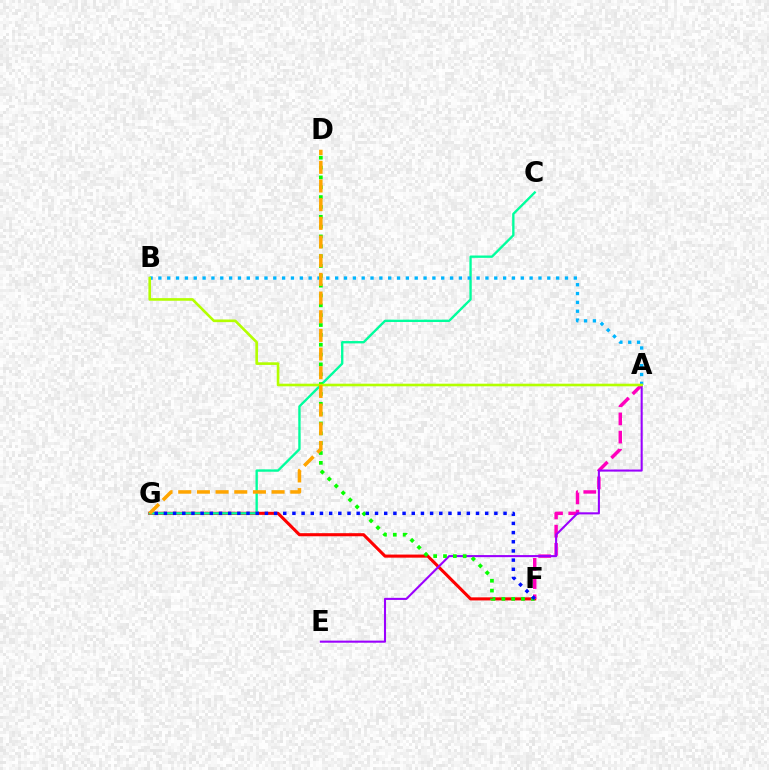{('F', 'G'): [{'color': '#ff0000', 'line_style': 'solid', 'thickness': 2.22}, {'color': '#0010ff', 'line_style': 'dotted', 'thickness': 2.49}], ('A', 'F'): [{'color': '#ff00bd', 'line_style': 'dashed', 'thickness': 2.47}], ('C', 'G'): [{'color': '#00ff9d', 'line_style': 'solid', 'thickness': 1.69}], ('A', 'E'): [{'color': '#9b00ff', 'line_style': 'solid', 'thickness': 1.5}], ('D', 'F'): [{'color': '#08ff00', 'line_style': 'dotted', 'thickness': 2.67}], ('A', 'B'): [{'color': '#00b5ff', 'line_style': 'dotted', 'thickness': 2.4}, {'color': '#b3ff00', 'line_style': 'solid', 'thickness': 1.89}], ('D', 'G'): [{'color': '#ffa500', 'line_style': 'dashed', 'thickness': 2.54}]}